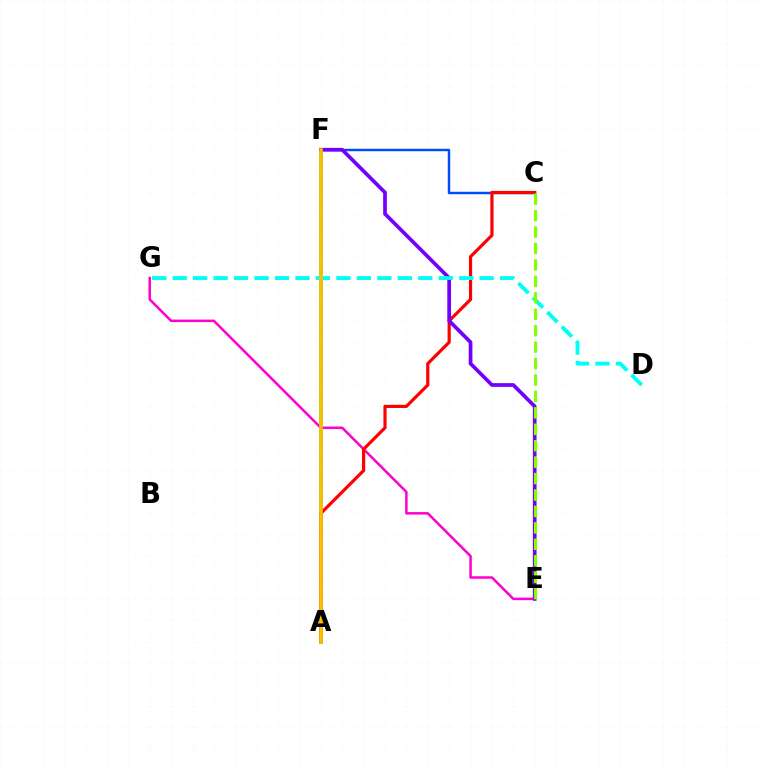{('C', 'F'): [{'color': '#004bff', 'line_style': 'solid', 'thickness': 1.76}], ('A', 'F'): [{'color': '#00ff39', 'line_style': 'solid', 'thickness': 2.57}, {'color': '#ffbd00', 'line_style': 'solid', 'thickness': 2.56}], ('E', 'G'): [{'color': '#ff00cf', 'line_style': 'solid', 'thickness': 1.81}], ('A', 'C'): [{'color': '#ff0000', 'line_style': 'solid', 'thickness': 2.29}], ('E', 'F'): [{'color': '#7200ff', 'line_style': 'solid', 'thickness': 2.67}], ('D', 'G'): [{'color': '#00fff6', 'line_style': 'dashed', 'thickness': 2.78}], ('C', 'E'): [{'color': '#84ff00', 'line_style': 'dashed', 'thickness': 2.23}]}